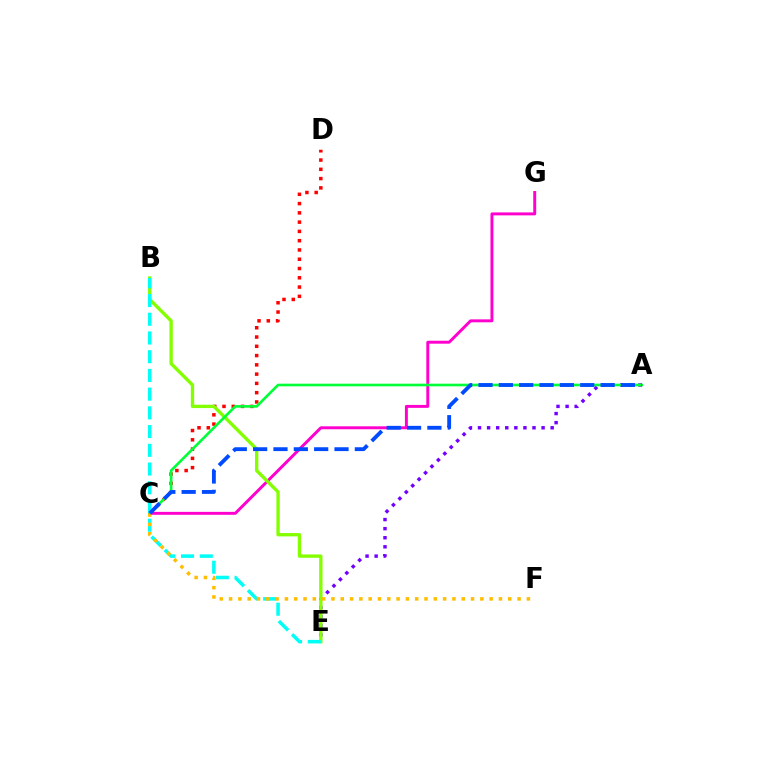{('C', 'D'): [{'color': '#ff0000', 'line_style': 'dotted', 'thickness': 2.52}], ('A', 'E'): [{'color': '#7200ff', 'line_style': 'dotted', 'thickness': 2.47}], ('C', 'G'): [{'color': '#ff00cf', 'line_style': 'solid', 'thickness': 2.12}], ('B', 'E'): [{'color': '#84ff00', 'line_style': 'solid', 'thickness': 2.41}, {'color': '#00fff6', 'line_style': 'dashed', 'thickness': 2.54}], ('A', 'C'): [{'color': '#00ff39', 'line_style': 'solid', 'thickness': 1.9}, {'color': '#004bff', 'line_style': 'dashed', 'thickness': 2.76}], ('C', 'F'): [{'color': '#ffbd00', 'line_style': 'dotted', 'thickness': 2.53}]}